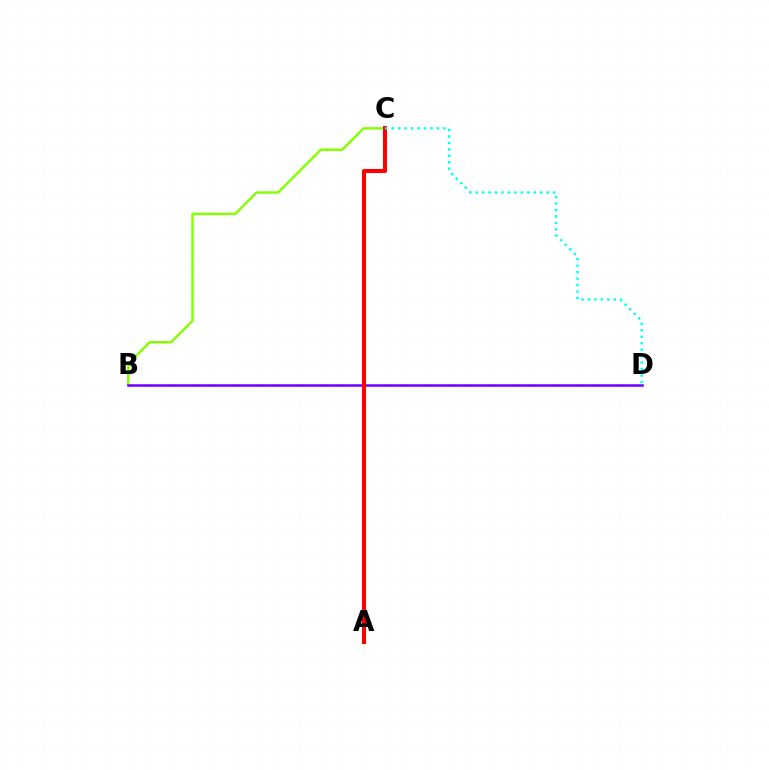{('B', 'C'): [{'color': '#84ff00', 'line_style': 'solid', 'thickness': 1.75}], ('B', 'D'): [{'color': '#7200ff', 'line_style': 'solid', 'thickness': 1.84}], ('A', 'C'): [{'color': '#ff0000', 'line_style': 'solid', 'thickness': 2.92}], ('C', 'D'): [{'color': '#00fff6', 'line_style': 'dotted', 'thickness': 1.75}]}